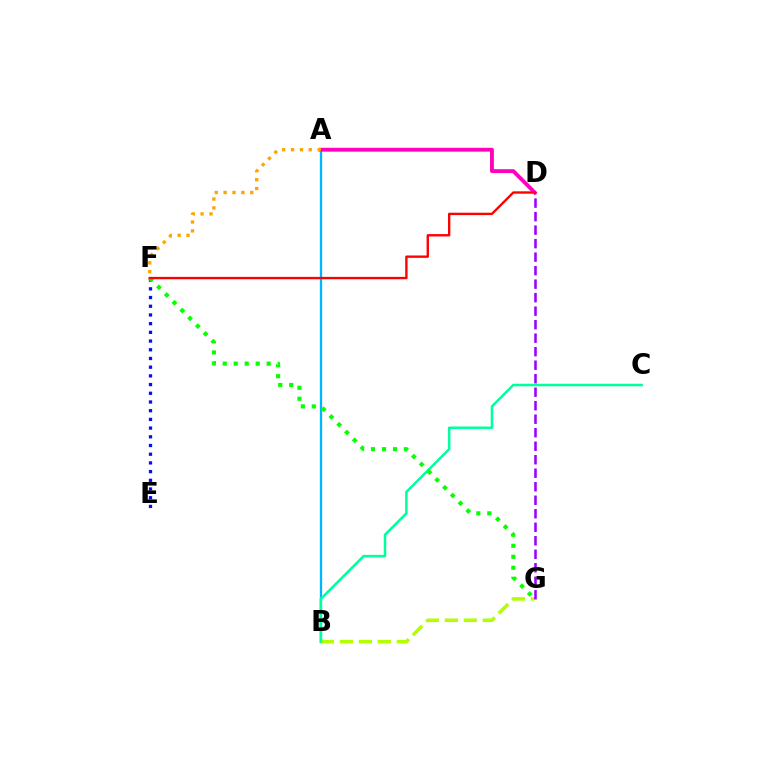{('E', 'F'): [{'color': '#0010ff', 'line_style': 'dotted', 'thickness': 2.36}], ('A', 'B'): [{'color': '#00b5ff', 'line_style': 'solid', 'thickness': 1.65}], ('B', 'G'): [{'color': '#b3ff00', 'line_style': 'dashed', 'thickness': 2.58}], ('B', 'C'): [{'color': '#00ff9d', 'line_style': 'solid', 'thickness': 1.81}], ('F', 'G'): [{'color': '#08ff00', 'line_style': 'dotted', 'thickness': 2.99}], ('A', 'D'): [{'color': '#ff00bd', 'line_style': 'solid', 'thickness': 2.77}], ('A', 'F'): [{'color': '#ffa500', 'line_style': 'dotted', 'thickness': 2.41}], ('D', 'G'): [{'color': '#9b00ff', 'line_style': 'dashed', 'thickness': 1.83}], ('D', 'F'): [{'color': '#ff0000', 'line_style': 'solid', 'thickness': 1.7}]}